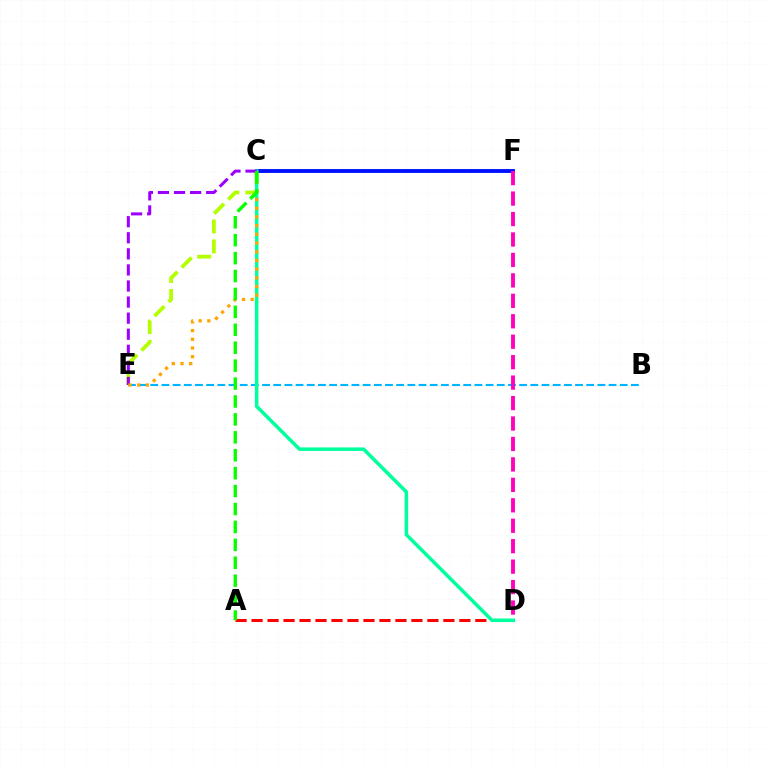{('C', 'E'): [{'color': '#b3ff00', 'line_style': 'dashed', 'thickness': 2.71}, {'color': '#9b00ff', 'line_style': 'dashed', 'thickness': 2.18}, {'color': '#ffa500', 'line_style': 'dotted', 'thickness': 2.36}], ('A', 'D'): [{'color': '#ff0000', 'line_style': 'dashed', 'thickness': 2.17}], ('B', 'E'): [{'color': '#00b5ff', 'line_style': 'dashed', 'thickness': 1.52}], ('C', 'F'): [{'color': '#0010ff', 'line_style': 'solid', 'thickness': 2.78}], ('C', 'D'): [{'color': '#00ff9d', 'line_style': 'solid', 'thickness': 2.53}], ('A', 'C'): [{'color': '#08ff00', 'line_style': 'dashed', 'thickness': 2.43}], ('D', 'F'): [{'color': '#ff00bd', 'line_style': 'dashed', 'thickness': 2.78}]}